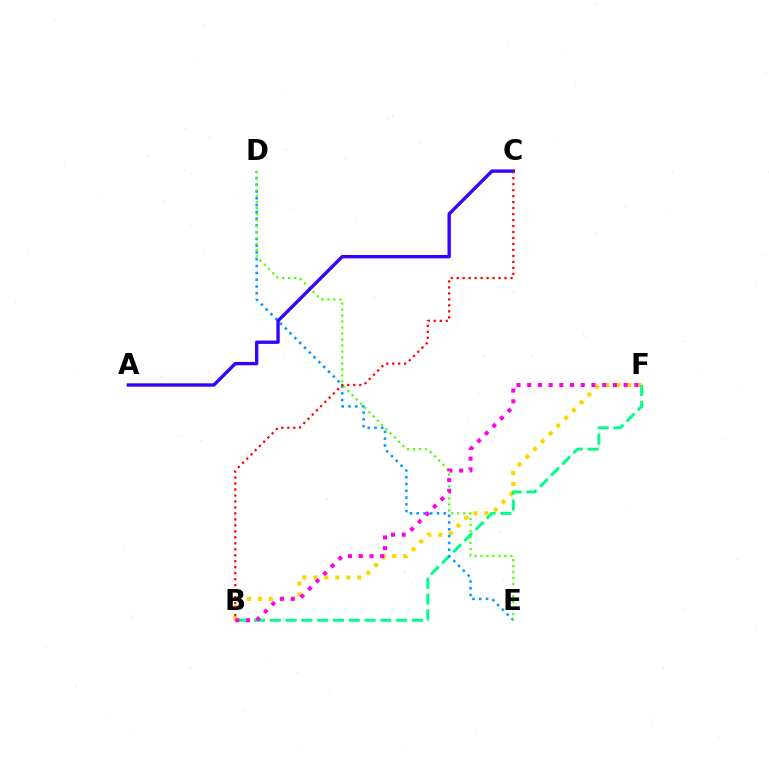{('B', 'F'): [{'color': '#ffd500', 'line_style': 'dotted', 'thickness': 2.98}, {'color': '#00ff86', 'line_style': 'dashed', 'thickness': 2.14}, {'color': '#ff00ed', 'line_style': 'dotted', 'thickness': 2.91}], ('D', 'E'): [{'color': '#009eff', 'line_style': 'dotted', 'thickness': 1.84}, {'color': '#4fff00', 'line_style': 'dotted', 'thickness': 1.63}], ('A', 'C'): [{'color': '#3700ff', 'line_style': 'solid', 'thickness': 2.42}], ('B', 'C'): [{'color': '#ff0000', 'line_style': 'dotted', 'thickness': 1.62}]}